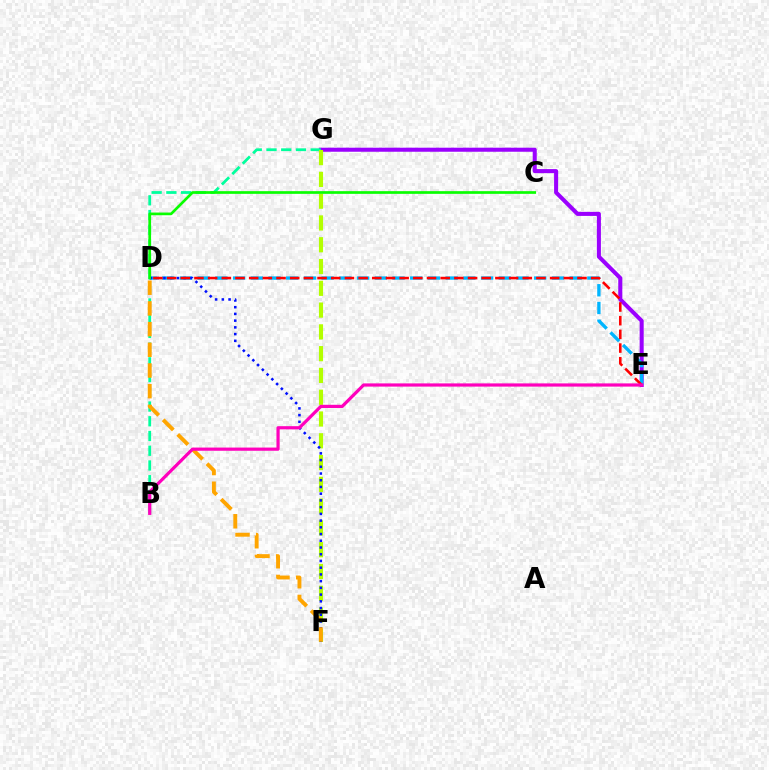{('E', 'G'): [{'color': '#9b00ff', 'line_style': 'solid', 'thickness': 2.92}], ('B', 'G'): [{'color': '#00ff9d', 'line_style': 'dashed', 'thickness': 2.0}], ('D', 'E'): [{'color': '#00b5ff', 'line_style': 'dashed', 'thickness': 2.41}, {'color': '#ff0000', 'line_style': 'dashed', 'thickness': 1.86}], ('F', 'G'): [{'color': '#b3ff00', 'line_style': 'dashed', 'thickness': 2.96}], ('D', 'F'): [{'color': '#0010ff', 'line_style': 'dotted', 'thickness': 1.83}, {'color': '#ffa500', 'line_style': 'dashed', 'thickness': 2.81}], ('C', 'D'): [{'color': '#08ff00', 'line_style': 'solid', 'thickness': 1.94}], ('B', 'E'): [{'color': '#ff00bd', 'line_style': 'solid', 'thickness': 2.3}]}